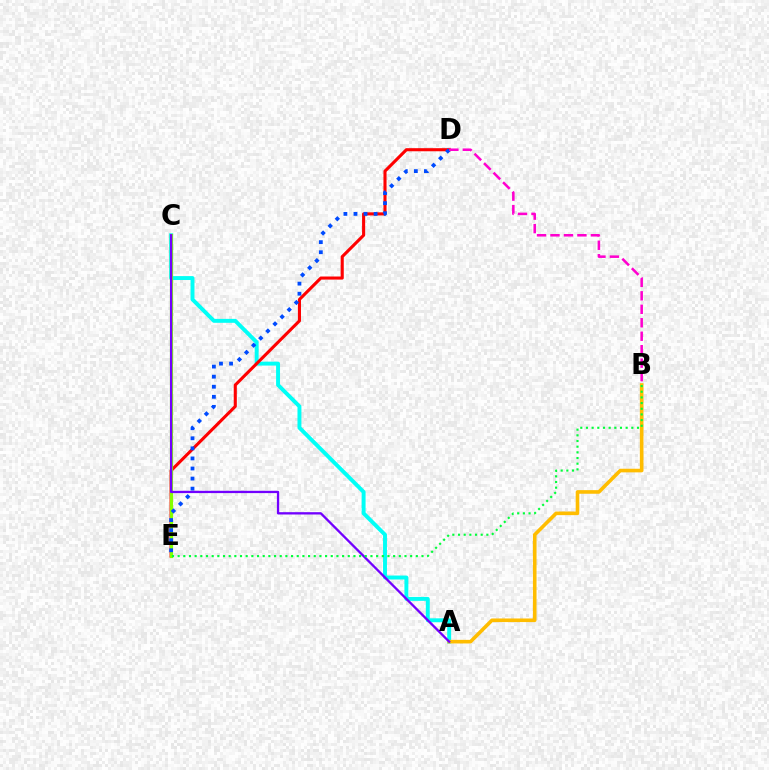{('A', 'C'): [{'color': '#00fff6', 'line_style': 'solid', 'thickness': 2.83}, {'color': '#7200ff', 'line_style': 'solid', 'thickness': 1.67}], ('D', 'E'): [{'color': '#ff0000', 'line_style': 'solid', 'thickness': 2.22}, {'color': '#004bff', 'line_style': 'dotted', 'thickness': 2.74}], ('C', 'E'): [{'color': '#84ff00', 'line_style': 'solid', 'thickness': 2.29}], ('A', 'B'): [{'color': '#ffbd00', 'line_style': 'solid', 'thickness': 2.6}], ('B', 'D'): [{'color': '#ff00cf', 'line_style': 'dashed', 'thickness': 1.83}], ('B', 'E'): [{'color': '#00ff39', 'line_style': 'dotted', 'thickness': 1.54}]}